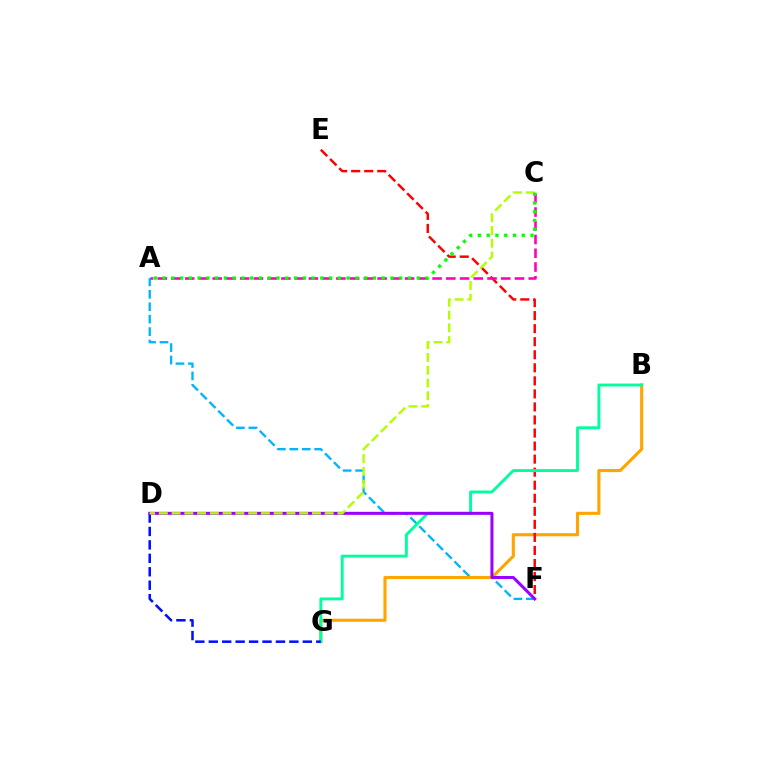{('A', 'F'): [{'color': '#00b5ff', 'line_style': 'dashed', 'thickness': 1.69}], ('B', 'G'): [{'color': '#ffa500', 'line_style': 'solid', 'thickness': 2.24}, {'color': '#00ff9d', 'line_style': 'solid', 'thickness': 2.08}], ('E', 'F'): [{'color': '#ff0000', 'line_style': 'dashed', 'thickness': 1.77}], ('A', 'C'): [{'color': '#ff00bd', 'line_style': 'dashed', 'thickness': 1.87}, {'color': '#08ff00', 'line_style': 'dotted', 'thickness': 2.38}], ('D', 'G'): [{'color': '#0010ff', 'line_style': 'dashed', 'thickness': 1.83}], ('D', 'F'): [{'color': '#9b00ff', 'line_style': 'solid', 'thickness': 2.17}], ('C', 'D'): [{'color': '#b3ff00', 'line_style': 'dashed', 'thickness': 1.73}]}